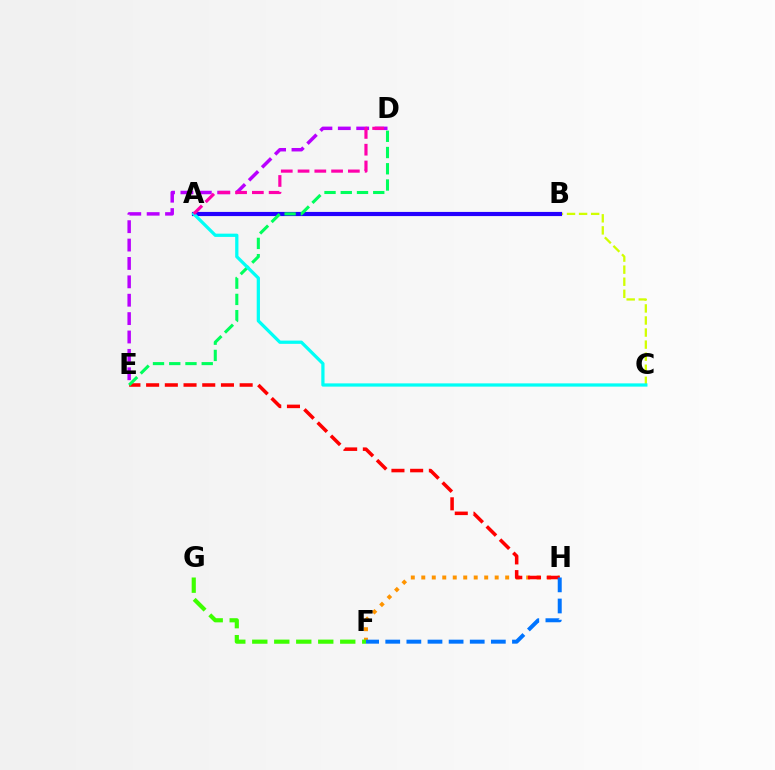{('B', 'C'): [{'color': '#d1ff00', 'line_style': 'dashed', 'thickness': 1.64}], ('F', 'H'): [{'color': '#ff9400', 'line_style': 'dotted', 'thickness': 2.85}, {'color': '#0074ff', 'line_style': 'dashed', 'thickness': 2.87}], ('F', 'G'): [{'color': '#3dff00', 'line_style': 'dashed', 'thickness': 2.99}], ('A', 'B'): [{'color': '#2500ff', 'line_style': 'solid', 'thickness': 3.0}], ('E', 'H'): [{'color': '#ff0000', 'line_style': 'dashed', 'thickness': 2.54}], ('D', 'E'): [{'color': '#00ff5c', 'line_style': 'dashed', 'thickness': 2.21}, {'color': '#b900ff', 'line_style': 'dashed', 'thickness': 2.5}], ('A', 'C'): [{'color': '#00fff6', 'line_style': 'solid', 'thickness': 2.34}], ('A', 'D'): [{'color': '#ff00ac', 'line_style': 'dashed', 'thickness': 2.28}]}